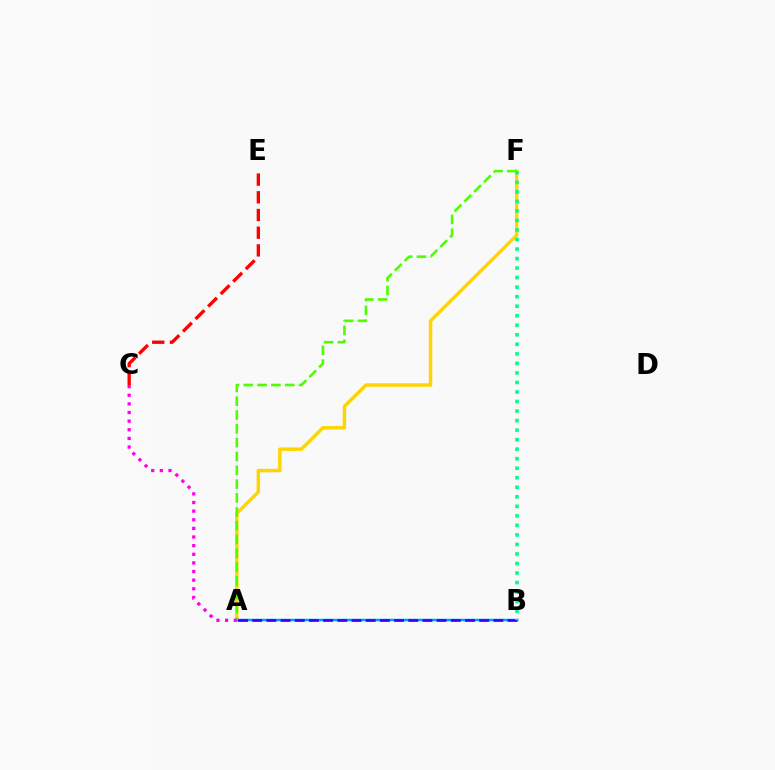{('A', 'F'): [{'color': '#ffd500', 'line_style': 'solid', 'thickness': 2.49}, {'color': '#4fff00', 'line_style': 'dashed', 'thickness': 1.88}], ('A', 'B'): [{'color': '#009eff', 'line_style': 'solid', 'thickness': 1.78}, {'color': '#3700ff', 'line_style': 'dashed', 'thickness': 1.93}], ('A', 'C'): [{'color': '#ff00ed', 'line_style': 'dotted', 'thickness': 2.34}], ('C', 'E'): [{'color': '#ff0000', 'line_style': 'dashed', 'thickness': 2.41}], ('B', 'F'): [{'color': '#00ff86', 'line_style': 'dotted', 'thickness': 2.59}]}